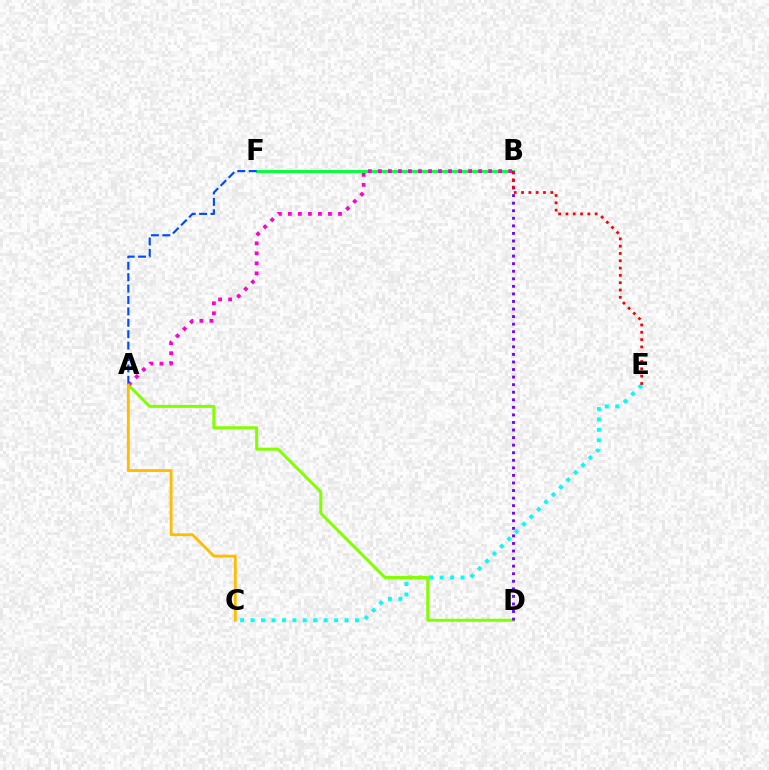{('C', 'E'): [{'color': '#00fff6', 'line_style': 'dotted', 'thickness': 2.84}], ('A', 'D'): [{'color': '#84ff00', 'line_style': 'solid', 'thickness': 2.18}], ('B', 'F'): [{'color': '#00ff39', 'line_style': 'solid', 'thickness': 2.06}], ('B', 'D'): [{'color': '#7200ff', 'line_style': 'dotted', 'thickness': 2.05}], ('A', 'B'): [{'color': '#ff00cf', 'line_style': 'dotted', 'thickness': 2.72}], ('B', 'E'): [{'color': '#ff0000', 'line_style': 'dotted', 'thickness': 1.99}], ('A', 'F'): [{'color': '#004bff', 'line_style': 'dashed', 'thickness': 1.55}], ('A', 'C'): [{'color': '#ffbd00', 'line_style': 'solid', 'thickness': 2.04}]}